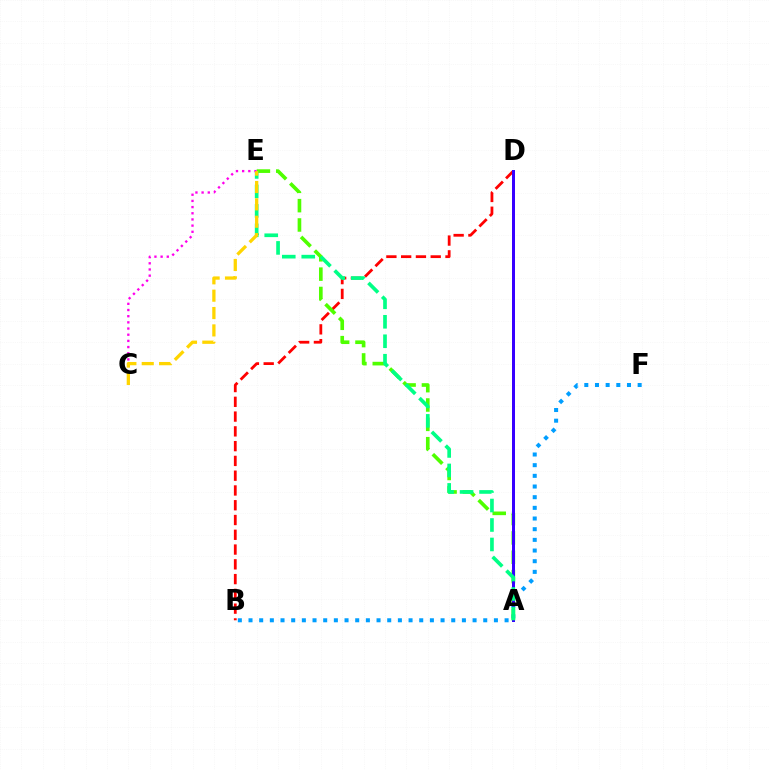{('B', 'D'): [{'color': '#ff0000', 'line_style': 'dashed', 'thickness': 2.01}], ('B', 'F'): [{'color': '#009eff', 'line_style': 'dotted', 'thickness': 2.9}], ('A', 'E'): [{'color': '#4fff00', 'line_style': 'dashed', 'thickness': 2.63}, {'color': '#00ff86', 'line_style': 'dashed', 'thickness': 2.64}], ('A', 'D'): [{'color': '#3700ff', 'line_style': 'solid', 'thickness': 2.16}], ('C', 'E'): [{'color': '#ff00ed', 'line_style': 'dotted', 'thickness': 1.68}, {'color': '#ffd500', 'line_style': 'dashed', 'thickness': 2.36}]}